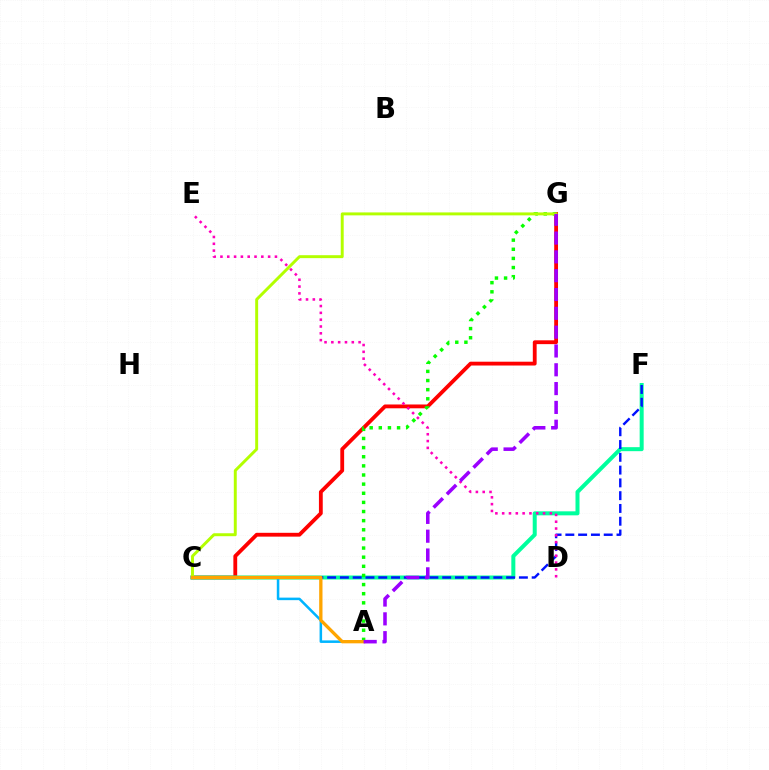{('C', 'G'): [{'color': '#ff0000', 'line_style': 'solid', 'thickness': 2.75}, {'color': '#b3ff00', 'line_style': 'solid', 'thickness': 2.12}], ('C', 'F'): [{'color': '#00ff9d', 'line_style': 'solid', 'thickness': 2.89}, {'color': '#0010ff', 'line_style': 'dashed', 'thickness': 1.74}], ('A', 'C'): [{'color': '#00b5ff', 'line_style': 'solid', 'thickness': 1.82}, {'color': '#ffa500', 'line_style': 'solid', 'thickness': 2.38}], ('A', 'G'): [{'color': '#08ff00', 'line_style': 'dotted', 'thickness': 2.48}, {'color': '#9b00ff', 'line_style': 'dashed', 'thickness': 2.56}], ('D', 'E'): [{'color': '#ff00bd', 'line_style': 'dotted', 'thickness': 1.85}]}